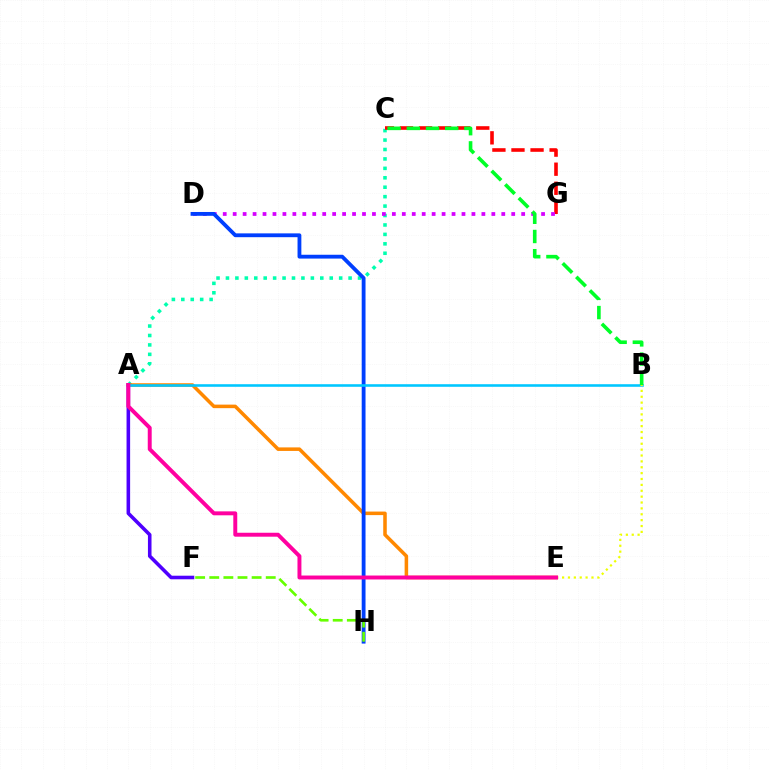{('A', 'C'): [{'color': '#00ffaf', 'line_style': 'dotted', 'thickness': 2.56}], ('C', 'G'): [{'color': '#ff0000', 'line_style': 'dashed', 'thickness': 2.59}], ('A', 'E'): [{'color': '#ff8800', 'line_style': 'solid', 'thickness': 2.55}, {'color': '#ff00a0', 'line_style': 'solid', 'thickness': 2.84}], ('D', 'G'): [{'color': '#d600ff', 'line_style': 'dotted', 'thickness': 2.7}], ('A', 'F'): [{'color': '#4f00ff', 'line_style': 'solid', 'thickness': 2.57}], ('D', 'H'): [{'color': '#003fff', 'line_style': 'solid', 'thickness': 2.75}], ('A', 'B'): [{'color': '#00c7ff', 'line_style': 'solid', 'thickness': 1.86}], ('B', 'E'): [{'color': '#eeff00', 'line_style': 'dotted', 'thickness': 1.6}], ('B', 'C'): [{'color': '#00ff27', 'line_style': 'dashed', 'thickness': 2.61}], ('F', 'H'): [{'color': '#66ff00', 'line_style': 'dashed', 'thickness': 1.92}]}